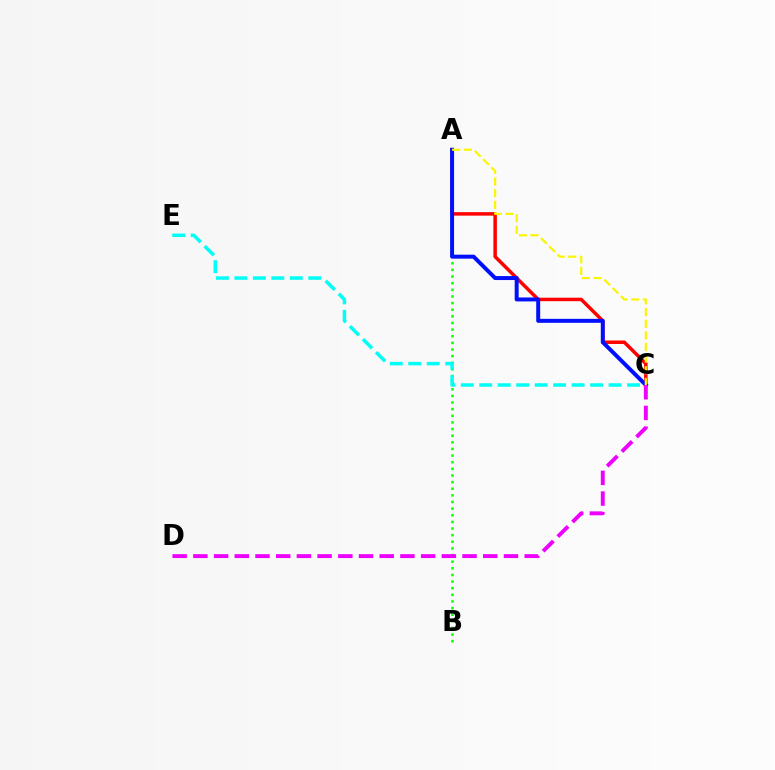{('A', 'C'): [{'color': '#ff0000', 'line_style': 'solid', 'thickness': 2.51}, {'color': '#0010ff', 'line_style': 'solid', 'thickness': 2.86}, {'color': '#fcf500', 'line_style': 'dashed', 'thickness': 1.58}], ('A', 'B'): [{'color': '#08ff00', 'line_style': 'dotted', 'thickness': 1.8}], ('C', 'E'): [{'color': '#00fff6', 'line_style': 'dashed', 'thickness': 2.51}], ('C', 'D'): [{'color': '#ee00ff', 'line_style': 'dashed', 'thickness': 2.81}]}